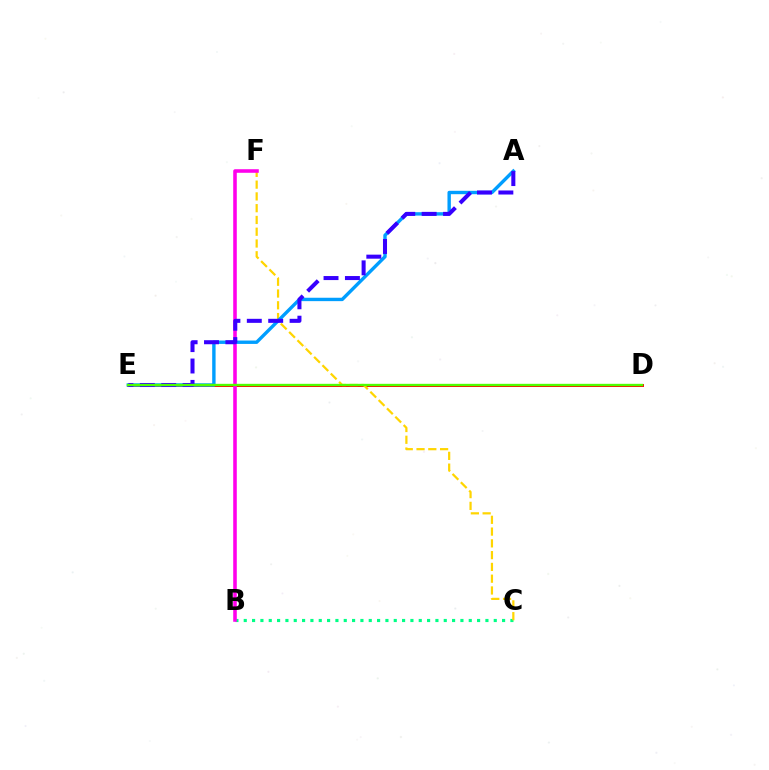{('D', 'E'): [{'color': '#ff0000', 'line_style': 'solid', 'thickness': 2.11}, {'color': '#4fff00', 'line_style': 'solid', 'thickness': 1.7}], ('B', 'C'): [{'color': '#00ff86', 'line_style': 'dotted', 'thickness': 2.26}], ('C', 'F'): [{'color': '#ffd500', 'line_style': 'dashed', 'thickness': 1.6}], ('B', 'F'): [{'color': '#ff00ed', 'line_style': 'solid', 'thickness': 2.57}], ('A', 'E'): [{'color': '#009eff', 'line_style': 'solid', 'thickness': 2.44}, {'color': '#3700ff', 'line_style': 'dashed', 'thickness': 2.91}]}